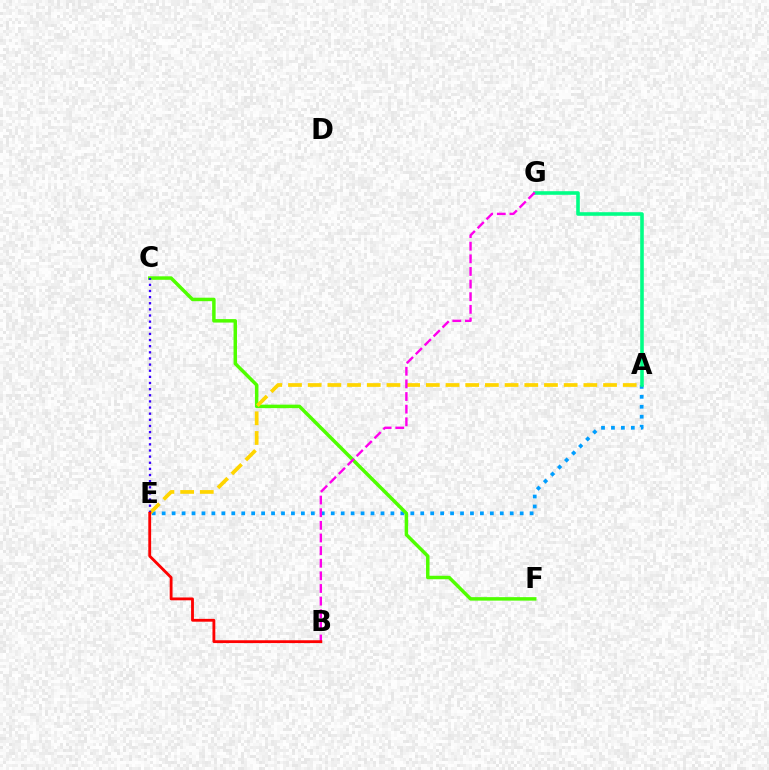{('A', 'E'): [{'color': '#009eff', 'line_style': 'dotted', 'thickness': 2.7}, {'color': '#ffd500', 'line_style': 'dashed', 'thickness': 2.68}], ('C', 'F'): [{'color': '#4fff00', 'line_style': 'solid', 'thickness': 2.5}], ('C', 'E'): [{'color': '#3700ff', 'line_style': 'dotted', 'thickness': 1.67}], ('A', 'G'): [{'color': '#00ff86', 'line_style': 'solid', 'thickness': 2.58}], ('B', 'G'): [{'color': '#ff00ed', 'line_style': 'dashed', 'thickness': 1.72}], ('B', 'E'): [{'color': '#ff0000', 'line_style': 'solid', 'thickness': 2.04}]}